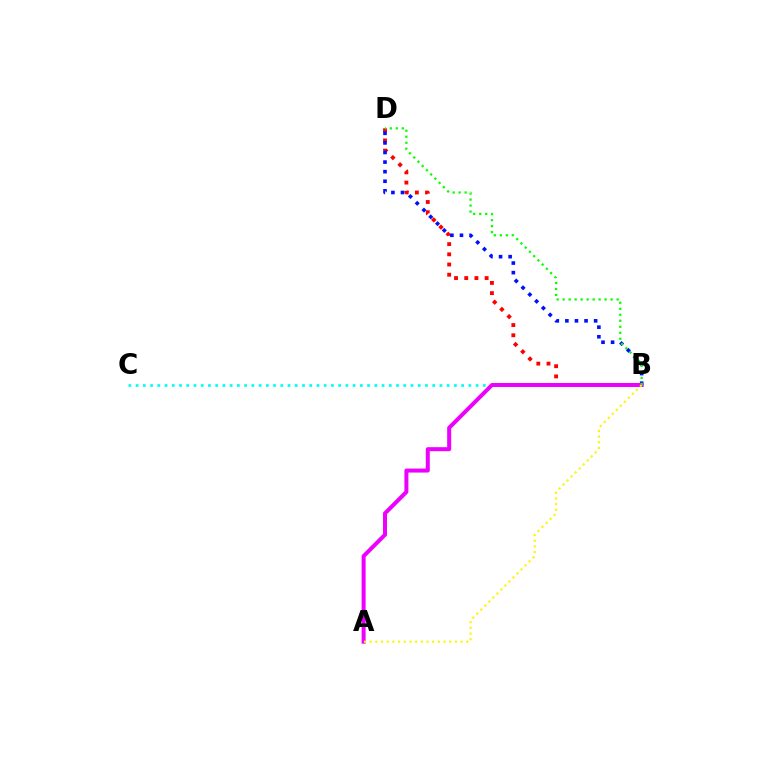{('B', 'D'): [{'color': '#ff0000', 'line_style': 'dotted', 'thickness': 2.77}, {'color': '#0010ff', 'line_style': 'dotted', 'thickness': 2.6}, {'color': '#08ff00', 'line_style': 'dotted', 'thickness': 1.63}], ('B', 'C'): [{'color': '#00fff6', 'line_style': 'dotted', 'thickness': 1.97}], ('A', 'B'): [{'color': '#ee00ff', 'line_style': 'solid', 'thickness': 2.88}, {'color': '#fcf500', 'line_style': 'dotted', 'thickness': 1.54}]}